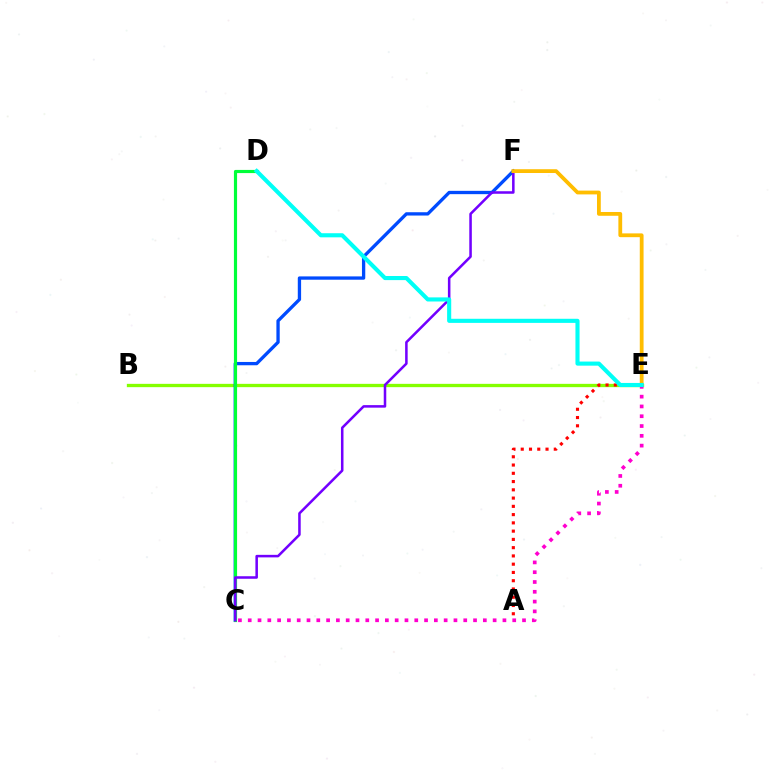{('B', 'E'): [{'color': '#84ff00', 'line_style': 'solid', 'thickness': 2.38}], ('C', 'F'): [{'color': '#004bff', 'line_style': 'solid', 'thickness': 2.38}, {'color': '#7200ff', 'line_style': 'solid', 'thickness': 1.82}], ('C', 'D'): [{'color': '#00ff39', 'line_style': 'solid', 'thickness': 2.28}], ('C', 'E'): [{'color': '#ff00cf', 'line_style': 'dotted', 'thickness': 2.66}], ('A', 'E'): [{'color': '#ff0000', 'line_style': 'dotted', 'thickness': 2.24}], ('E', 'F'): [{'color': '#ffbd00', 'line_style': 'solid', 'thickness': 2.73}], ('D', 'E'): [{'color': '#00fff6', 'line_style': 'solid', 'thickness': 2.96}]}